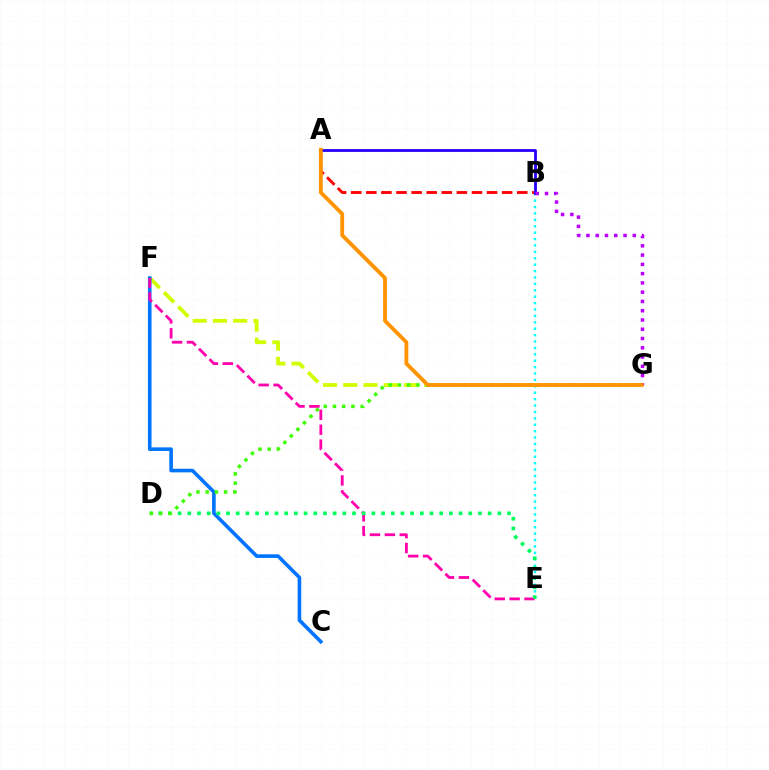{('F', 'G'): [{'color': '#d1ff00', 'line_style': 'dashed', 'thickness': 2.75}], ('C', 'F'): [{'color': '#0074ff', 'line_style': 'solid', 'thickness': 2.59}], ('B', 'E'): [{'color': '#00fff6', 'line_style': 'dotted', 'thickness': 1.74}], ('E', 'F'): [{'color': '#ff00ac', 'line_style': 'dashed', 'thickness': 2.02}], ('D', 'E'): [{'color': '#00ff5c', 'line_style': 'dotted', 'thickness': 2.63}], ('A', 'B'): [{'color': '#ff0000', 'line_style': 'dashed', 'thickness': 2.05}, {'color': '#2500ff', 'line_style': 'solid', 'thickness': 2.01}], ('D', 'G'): [{'color': '#3dff00', 'line_style': 'dotted', 'thickness': 2.51}], ('B', 'G'): [{'color': '#b900ff', 'line_style': 'dotted', 'thickness': 2.52}], ('A', 'G'): [{'color': '#ff9400', 'line_style': 'solid', 'thickness': 2.76}]}